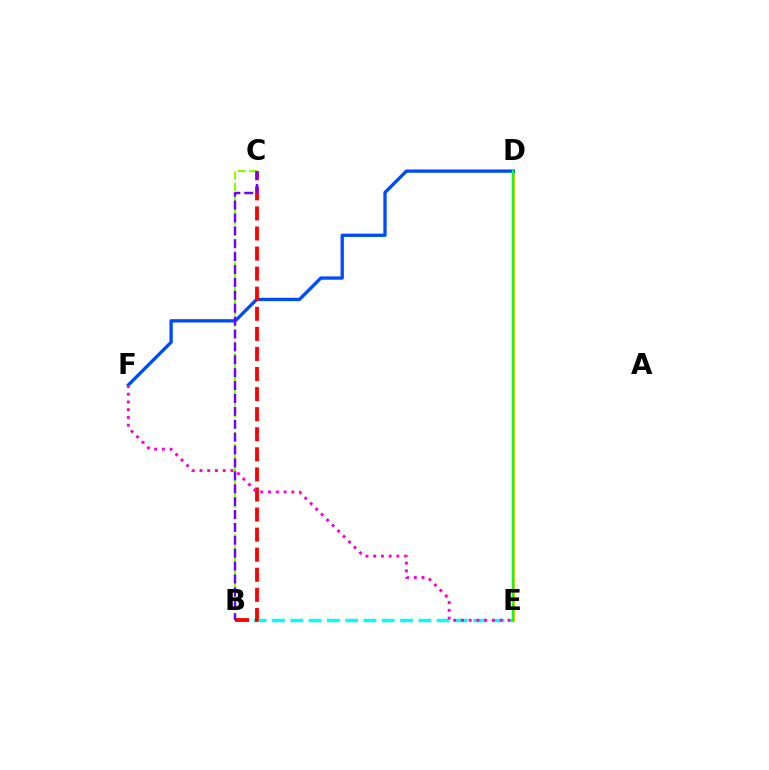{('B', 'C'): [{'color': '#84ff00', 'line_style': 'dashed', 'thickness': 1.54}, {'color': '#ff0000', 'line_style': 'dashed', 'thickness': 2.73}, {'color': '#7200ff', 'line_style': 'dashed', 'thickness': 1.75}], ('D', 'E'): [{'color': '#ffbd00', 'line_style': 'solid', 'thickness': 2.52}, {'color': '#00ff39', 'line_style': 'solid', 'thickness': 1.64}], ('B', 'E'): [{'color': '#00fff6', 'line_style': 'dashed', 'thickness': 2.49}], ('D', 'F'): [{'color': '#004bff', 'line_style': 'solid', 'thickness': 2.39}], ('E', 'F'): [{'color': '#ff00cf', 'line_style': 'dotted', 'thickness': 2.1}]}